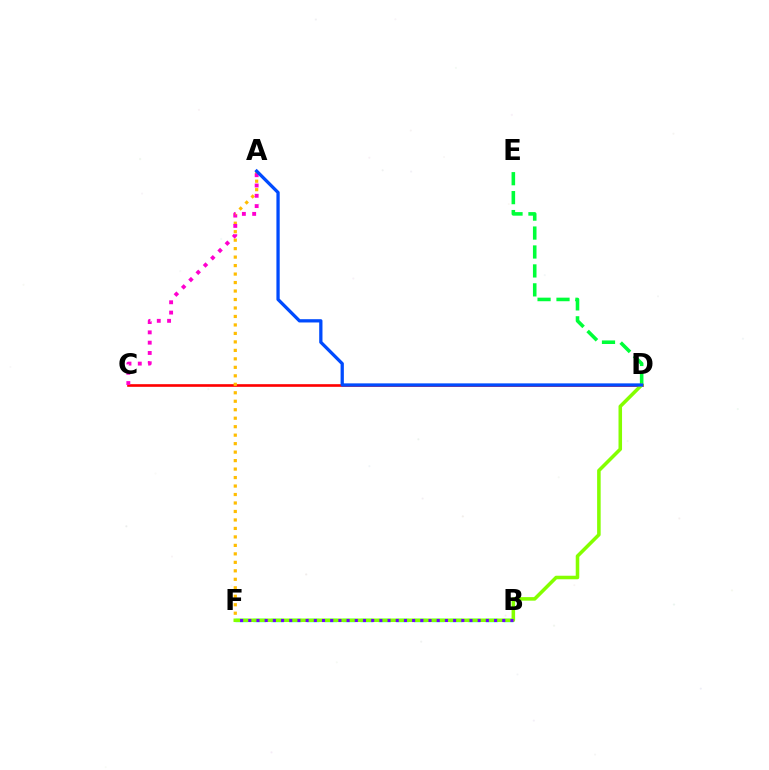{('D', 'E'): [{'color': '#00ff39', 'line_style': 'dashed', 'thickness': 2.57}], ('C', 'D'): [{'color': '#ff0000', 'line_style': 'solid', 'thickness': 1.9}], ('A', 'F'): [{'color': '#ffbd00', 'line_style': 'dotted', 'thickness': 2.3}], ('A', 'C'): [{'color': '#ff00cf', 'line_style': 'dotted', 'thickness': 2.8}], ('B', 'F'): [{'color': '#00fff6', 'line_style': 'dashed', 'thickness': 2.43}, {'color': '#7200ff', 'line_style': 'dotted', 'thickness': 2.23}], ('D', 'F'): [{'color': '#84ff00', 'line_style': 'solid', 'thickness': 2.55}], ('A', 'D'): [{'color': '#004bff', 'line_style': 'solid', 'thickness': 2.36}]}